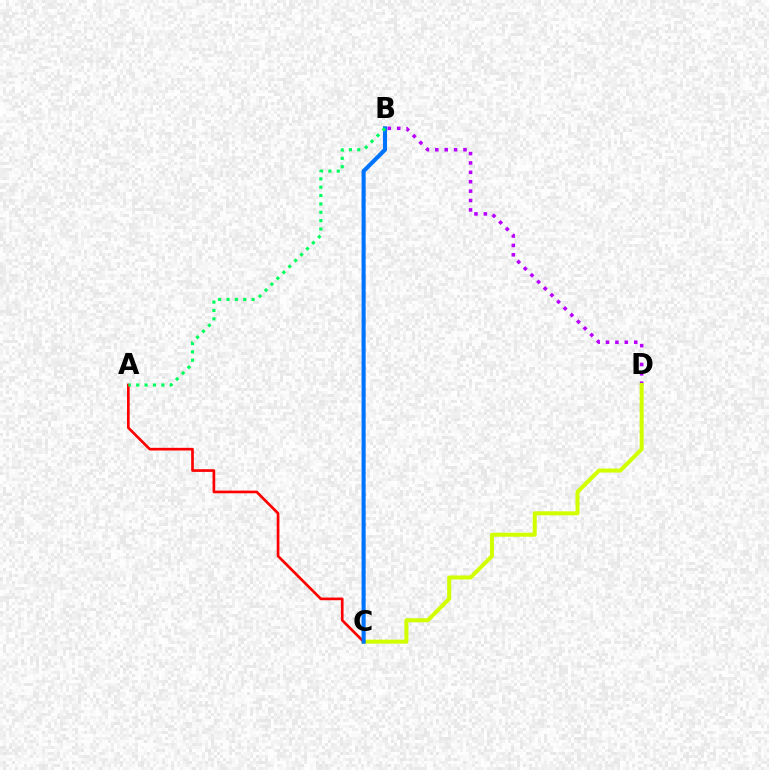{('B', 'D'): [{'color': '#b900ff', 'line_style': 'dotted', 'thickness': 2.55}], ('C', 'D'): [{'color': '#d1ff00', 'line_style': 'solid', 'thickness': 2.9}], ('A', 'C'): [{'color': '#ff0000', 'line_style': 'solid', 'thickness': 1.92}], ('B', 'C'): [{'color': '#0074ff', 'line_style': 'solid', 'thickness': 2.95}], ('A', 'B'): [{'color': '#00ff5c', 'line_style': 'dotted', 'thickness': 2.28}]}